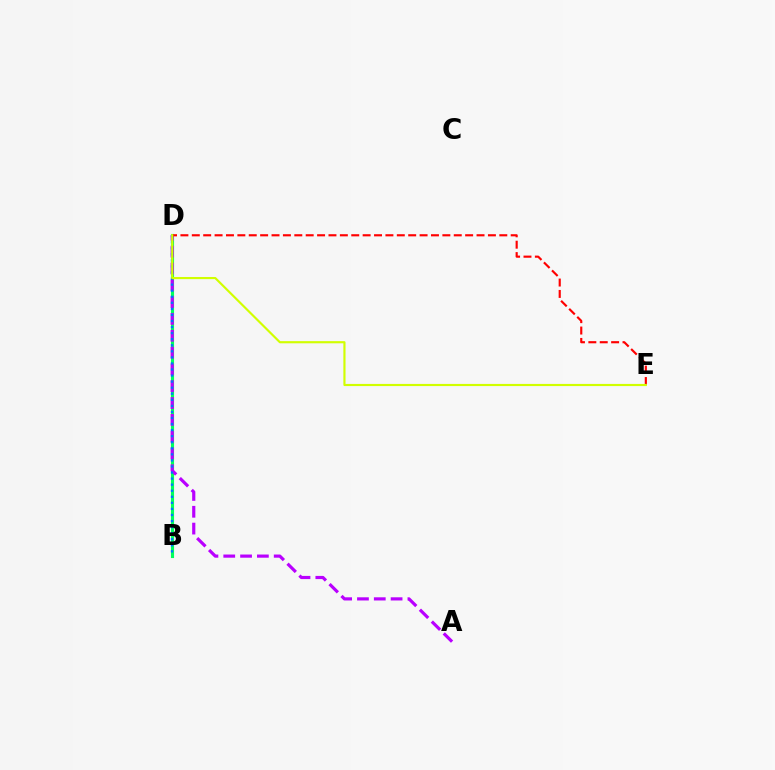{('B', 'D'): [{'color': '#00ff5c', 'line_style': 'solid', 'thickness': 2.25}, {'color': '#0074ff', 'line_style': 'dotted', 'thickness': 1.65}], ('A', 'D'): [{'color': '#b900ff', 'line_style': 'dashed', 'thickness': 2.28}], ('D', 'E'): [{'color': '#ff0000', 'line_style': 'dashed', 'thickness': 1.55}, {'color': '#d1ff00', 'line_style': 'solid', 'thickness': 1.55}]}